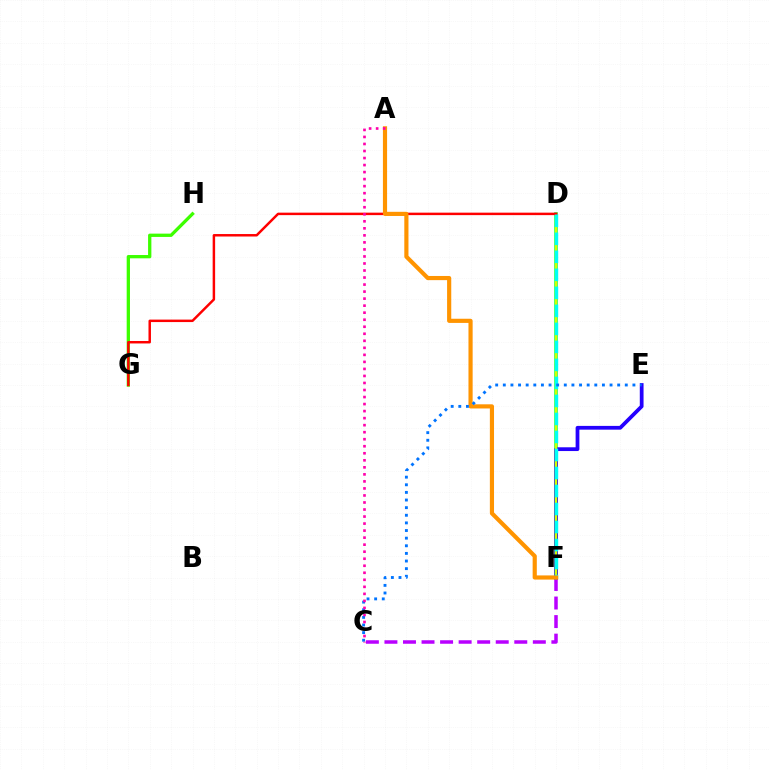{('D', 'F'): [{'color': '#00ff5c', 'line_style': 'solid', 'thickness': 2.57}, {'color': '#d1ff00', 'line_style': 'solid', 'thickness': 1.78}, {'color': '#00fff6', 'line_style': 'dashed', 'thickness': 2.45}], ('G', 'H'): [{'color': '#3dff00', 'line_style': 'solid', 'thickness': 2.37}], ('C', 'F'): [{'color': '#b900ff', 'line_style': 'dashed', 'thickness': 2.52}], ('E', 'F'): [{'color': '#2500ff', 'line_style': 'solid', 'thickness': 2.71}], ('D', 'G'): [{'color': '#ff0000', 'line_style': 'solid', 'thickness': 1.78}], ('A', 'F'): [{'color': '#ff9400', 'line_style': 'solid', 'thickness': 3.0}], ('C', 'E'): [{'color': '#0074ff', 'line_style': 'dotted', 'thickness': 2.07}], ('A', 'C'): [{'color': '#ff00ac', 'line_style': 'dotted', 'thickness': 1.91}]}